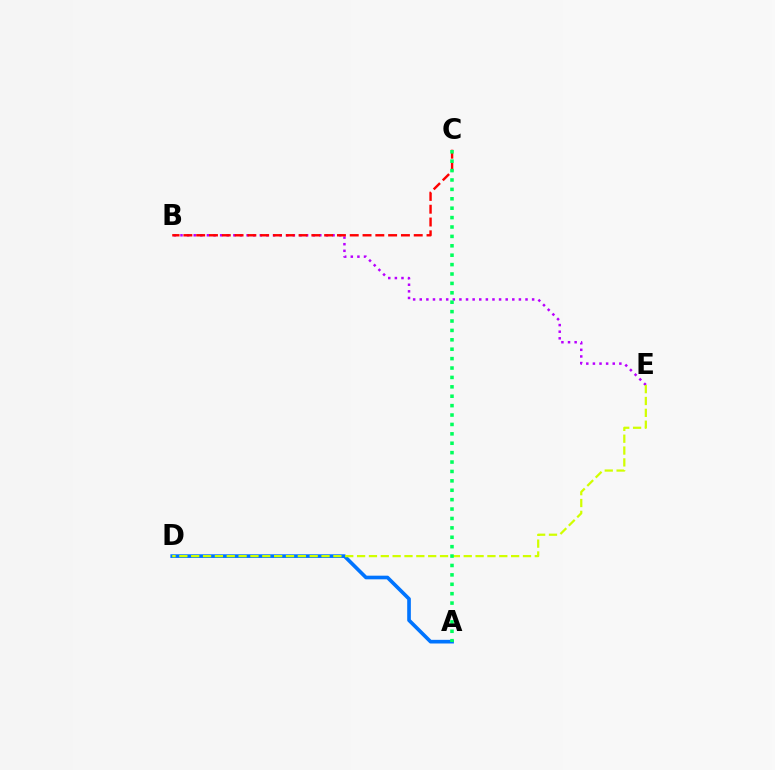{('A', 'D'): [{'color': '#0074ff', 'line_style': 'solid', 'thickness': 2.63}], ('B', 'E'): [{'color': '#b900ff', 'line_style': 'dotted', 'thickness': 1.8}], ('B', 'C'): [{'color': '#ff0000', 'line_style': 'dashed', 'thickness': 1.74}], ('D', 'E'): [{'color': '#d1ff00', 'line_style': 'dashed', 'thickness': 1.61}], ('A', 'C'): [{'color': '#00ff5c', 'line_style': 'dotted', 'thickness': 2.55}]}